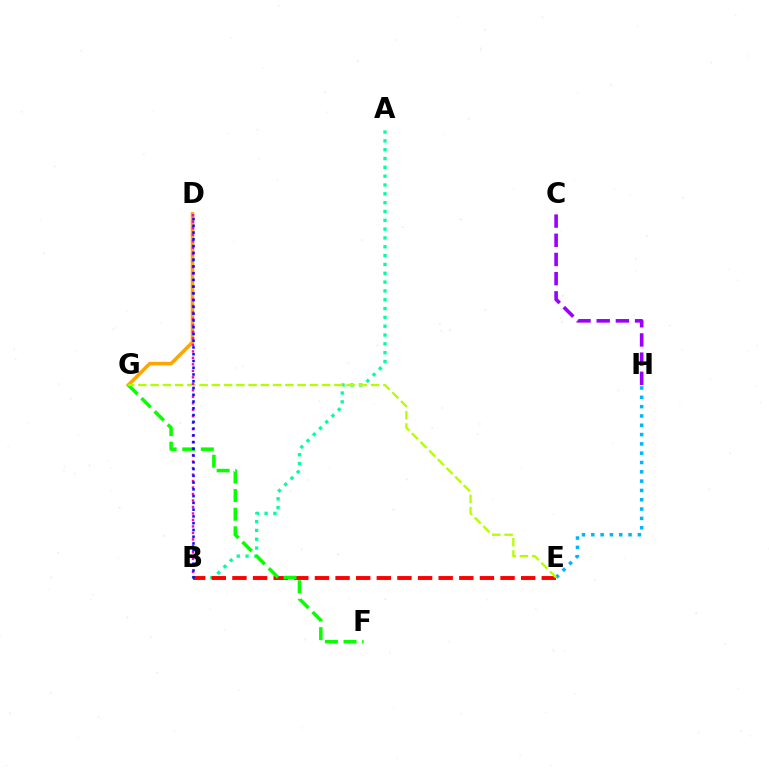{('D', 'G'): [{'color': '#ffa500', 'line_style': 'solid', 'thickness': 2.54}], ('A', 'B'): [{'color': '#00ff9d', 'line_style': 'dotted', 'thickness': 2.4}], ('E', 'H'): [{'color': '#00b5ff', 'line_style': 'dotted', 'thickness': 2.53}], ('B', 'E'): [{'color': '#ff0000', 'line_style': 'dashed', 'thickness': 2.8}], ('F', 'G'): [{'color': '#08ff00', 'line_style': 'dashed', 'thickness': 2.53}], ('C', 'H'): [{'color': '#9b00ff', 'line_style': 'dashed', 'thickness': 2.61}], ('E', 'G'): [{'color': '#b3ff00', 'line_style': 'dashed', 'thickness': 1.66}], ('B', 'D'): [{'color': '#ff00bd', 'line_style': 'dotted', 'thickness': 1.76}, {'color': '#0010ff', 'line_style': 'dotted', 'thickness': 1.84}]}